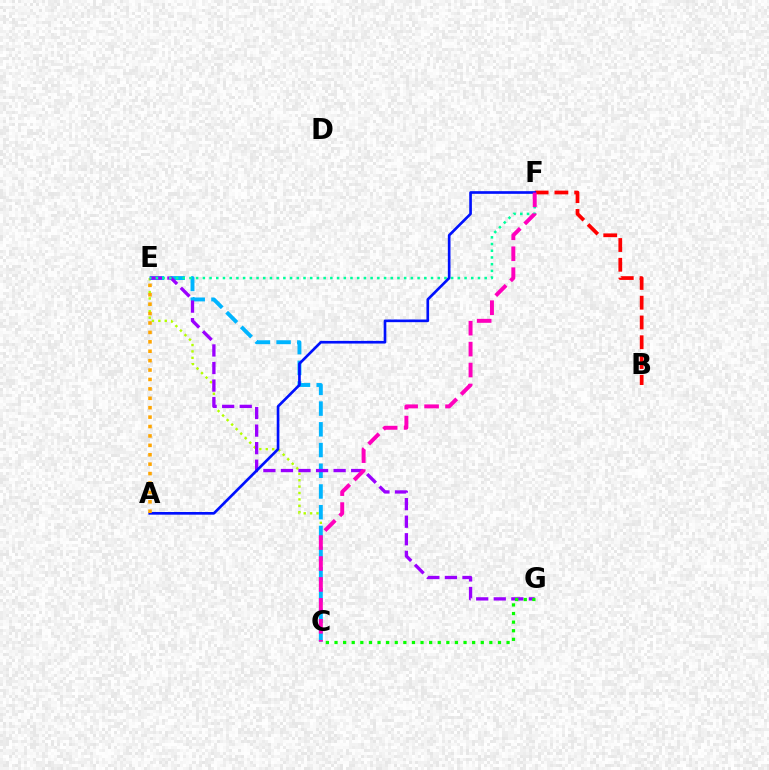{('C', 'E'): [{'color': '#b3ff00', 'line_style': 'dotted', 'thickness': 1.74}, {'color': '#00b5ff', 'line_style': 'dashed', 'thickness': 2.81}], ('E', 'G'): [{'color': '#9b00ff', 'line_style': 'dashed', 'thickness': 2.39}], ('B', 'F'): [{'color': '#ff0000', 'line_style': 'dashed', 'thickness': 2.69}], ('C', 'G'): [{'color': '#08ff00', 'line_style': 'dotted', 'thickness': 2.34}], ('E', 'F'): [{'color': '#00ff9d', 'line_style': 'dotted', 'thickness': 1.82}], ('A', 'F'): [{'color': '#0010ff', 'line_style': 'solid', 'thickness': 1.91}], ('C', 'F'): [{'color': '#ff00bd', 'line_style': 'dashed', 'thickness': 2.84}], ('A', 'E'): [{'color': '#ffa500', 'line_style': 'dotted', 'thickness': 2.56}]}